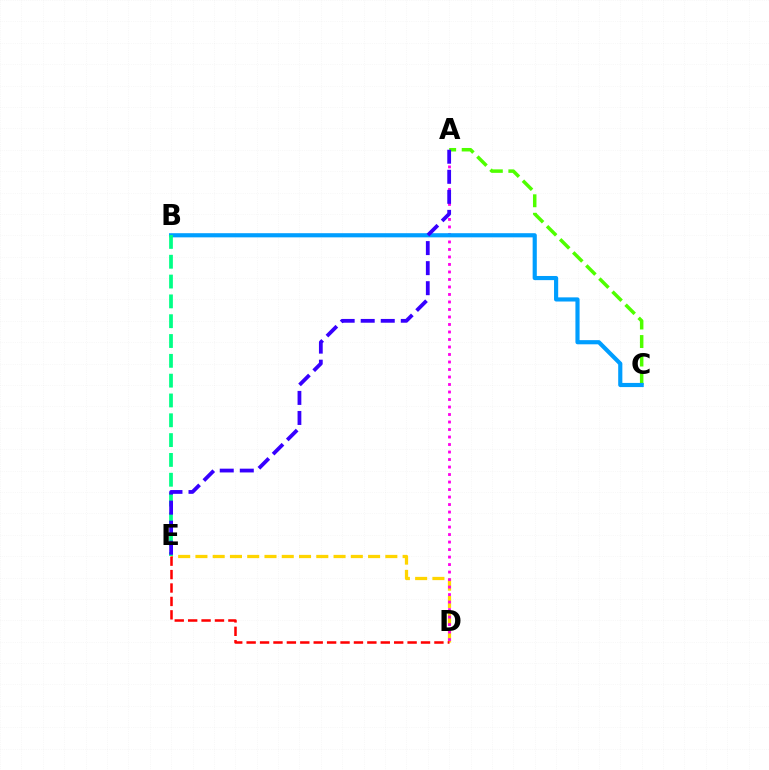{('D', 'E'): [{'color': '#ffd500', 'line_style': 'dashed', 'thickness': 2.35}, {'color': '#ff0000', 'line_style': 'dashed', 'thickness': 1.82}], ('A', 'C'): [{'color': '#4fff00', 'line_style': 'dashed', 'thickness': 2.51}], ('A', 'D'): [{'color': '#ff00ed', 'line_style': 'dotted', 'thickness': 2.04}], ('B', 'C'): [{'color': '#009eff', 'line_style': 'solid', 'thickness': 2.99}], ('B', 'E'): [{'color': '#00ff86', 'line_style': 'dashed', 'thickness': 2.69}], ('A', 'E'): [{'color': '#3700ff', 'line_style': 'dashed', 'thickness': 2.72}]}